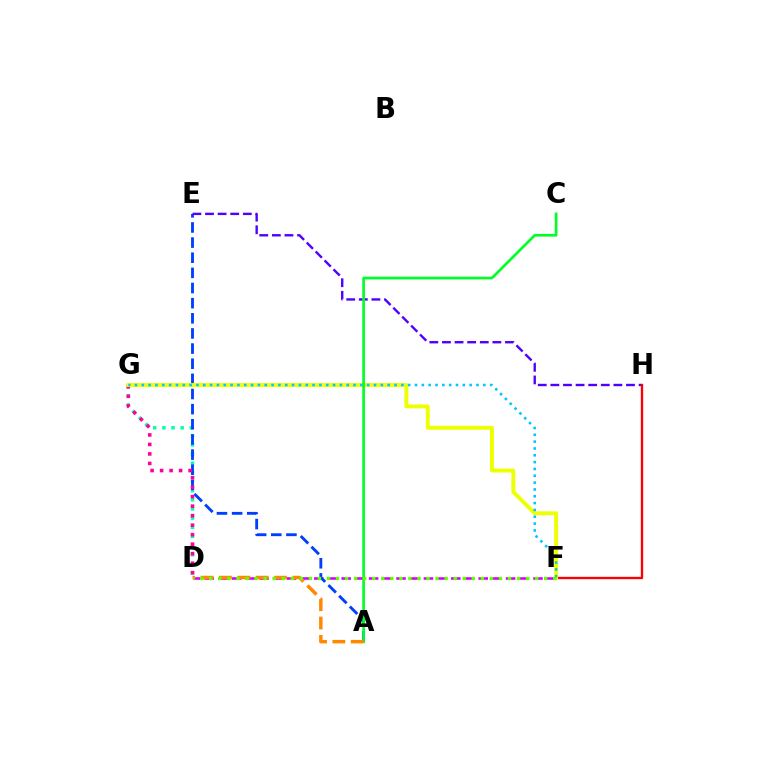{('D', 'G'): [{'color': '#00ffaf', 'line_style': 'dotted', 'thickness': 2.49}, {'color': '#ff00a0', 'line_style': 'dotted', 'thickness': 2.58}], ('D', 'F'): [{'color': '#d600ff', 'line_style': 'dashed', 'thickness': 1.86}, {'color': '#66ff00', 'line_style': 'dotted', 'thickness': 2.46}], ('A', 'E'): [{'color': '#003fff', 'line_style': 'dashed', 'thickness': 2.06}], ('E', 'H'): [{'color': '#4f00ff', 'line_style': 'dashed', 'thickness': 1.71}], ('F', 'H'): [{'color': '#ff0000', 'line_style': 'solid', 'thickness': 1.68}], ('F', 'G'): [{'color': '#eeff00', 'line_style': 'solid', 'thickness': 2.81}, {'color': '#00c7ff', 'line_style': 'dotted', 'thickness': 1.86}], ('A', 'C'): [{'color': '#00ff27', 'line_style': 'solid', 'thickness': 1.93}], ('A', 'D'): [{'color': '#ff8800', 'line_style': 'dashed', 'thickness': 2.49}]}